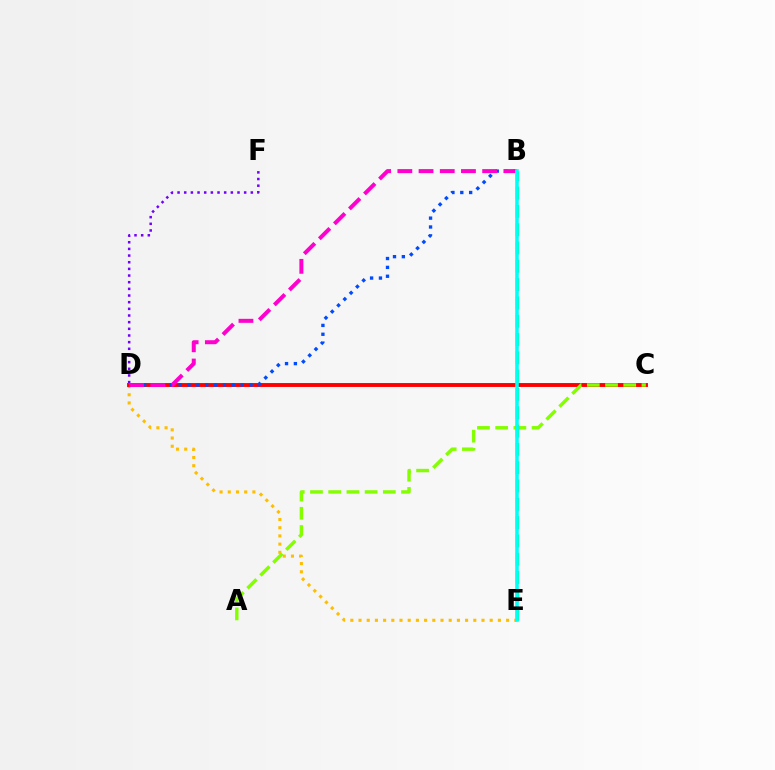{('D', 'E'): [{'color': '#ffbd00', 'line_style': 'dotted', 'thickness': 2.23}], ('D', 'F'): [{'color': '#7200ff', 'line_style': 'dotted', 'thickness': 1.81}], ('C', 'D'): [{'color': '#ff0000', 'line_style': 'solid', 'thickness': 2.81}], ('B', 'D'): [{'color': '#004bff', 'line_style': 'dotted', 'thickness': 2.41}, {'color': '#ff00cf', 'line_style': 'dashed', 'thickness': 2.88}], ('A', 'C'): [{'color': '#84ff00', 'line_style': 'dashed', 'thickness': 2.47}], ('B', 'E'): [{'color': '#00ff39', 'line_style': 'dashed', 'thickness': 2.49}, {'color': '#00fff6', 'line_style': 'solid', 'thickness': 2.55}]}